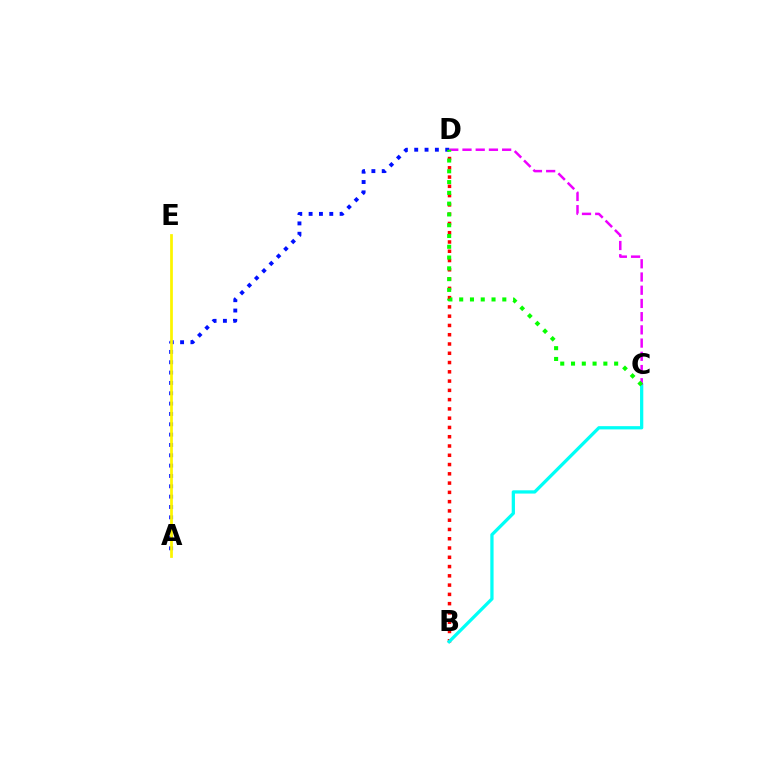{('A', 'D'): [{'color': '#0010ff', 'line_style': 'dotted', 'thickness': 2.81}], ('B', 'D'): [{'color': '#ff0000', 'line_style': 'dotted', 'thickness': 2.52}], ('B', 'C'): [{'color': '#00fff6', 'line_style': 'solid', 'thickness': 2.35}], ('C', 'D'): [{'color': '#ee00ff', 'line_style': 'dashed', 'thickness': 1.8}, {'color': '#08ff00', 'line_style': 'dotted', 'thickness': 2.93}], ('A', 'E'): [{'color': '#fcf500', 'line_style': 'solid', 'thickness': 1.98}]}